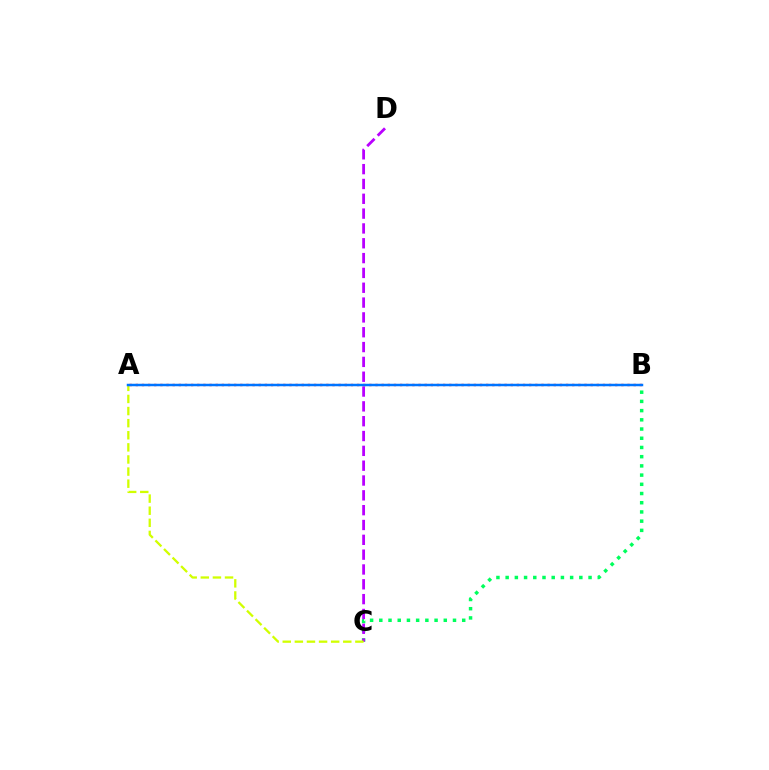{('B', 'C'): [{'color': '#00ff5c', 'line_style': 'dotted', 'thickness': 2.5}], ('C', 'D'): [{'color': '#b900ff', 'line_style': 'dashed', 'thickness': 2.01}], ('A', 'C'): [{'color': '#d1ff00', 'line_style': 'dashed', 'thickness': 1.64}], ('A', 'B'): [{'color': '#ff0000', 'line_style': 'dotted', 'thickness': 1.67}, {'color': '#0074ff', 'line_style': 'solid', 'thickness': 1.79}]}